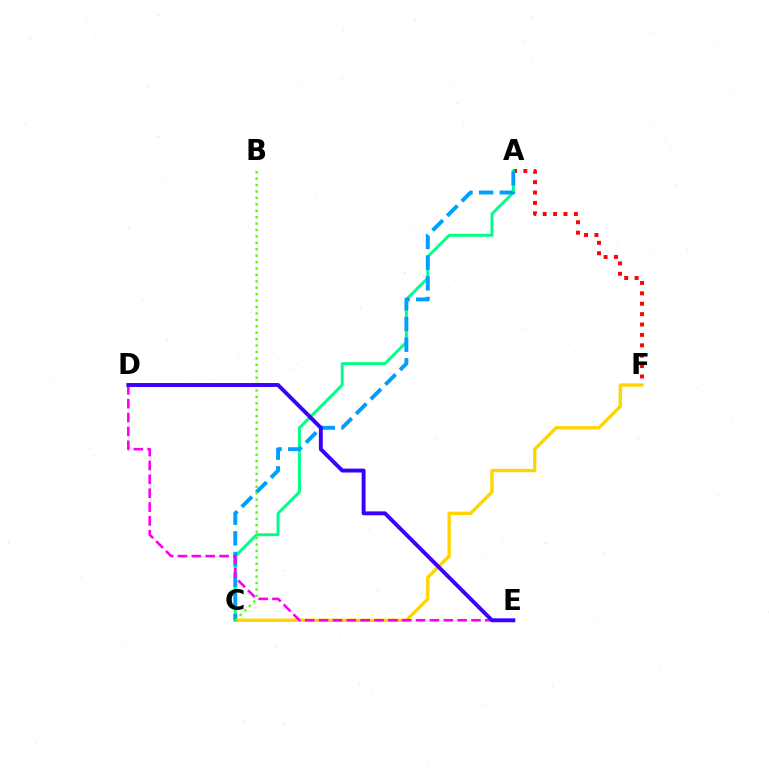{('C', 'F'): [{'color': '#ffd500', 'line_style': 'solid', 'thickness': 2.4}], ('A', 'F'): [{'color': '#ff0000', 'line_style': 'dotted', 'thickness': 2.82}], ('A', 'C'): [{'color': '#00ff86', 'line_style': 'solid', 'thickness': 2.11}, {'color': '#009eff', 'line_style': 'dashed', 'thickness': 2.81}], ('D', 'E'): [{'color': '#ff00ed', 'line_style': 'dashed', 'thickness': 1.88}, {'color': '#3700ff', 'line_style': 'solid', 'thickness': 2.82}], ('B', 'C'): [{'color': '#4fff00', 'line_style': 'dotted', 'thickness': 1.74}]}